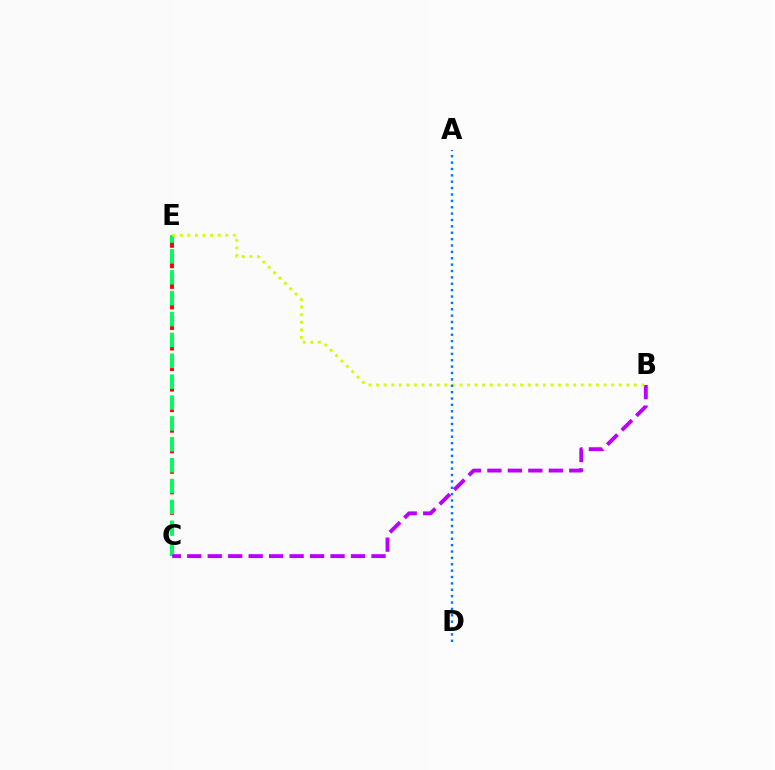{('C', 'E'): [{'color': '#ff0000', 'line_style': 'dashed', 'thickness': 2.79}, {'color': '#00ff5c', 'line_style': 'dashed', 'thickness': 2.84}], ('B', 'C'): [{'color': '#b900ff', 'line_style': 'dashed', 'thickness': 2.78}], ('B', 'E'): [{'color': '#d1ff00', 'line_style': 'dotted', 'thickness': 2.06}], ('A', 'D'): [{'color': '#0074ff', 'line_style': 'dotted', 'thickness': 1.73}]}